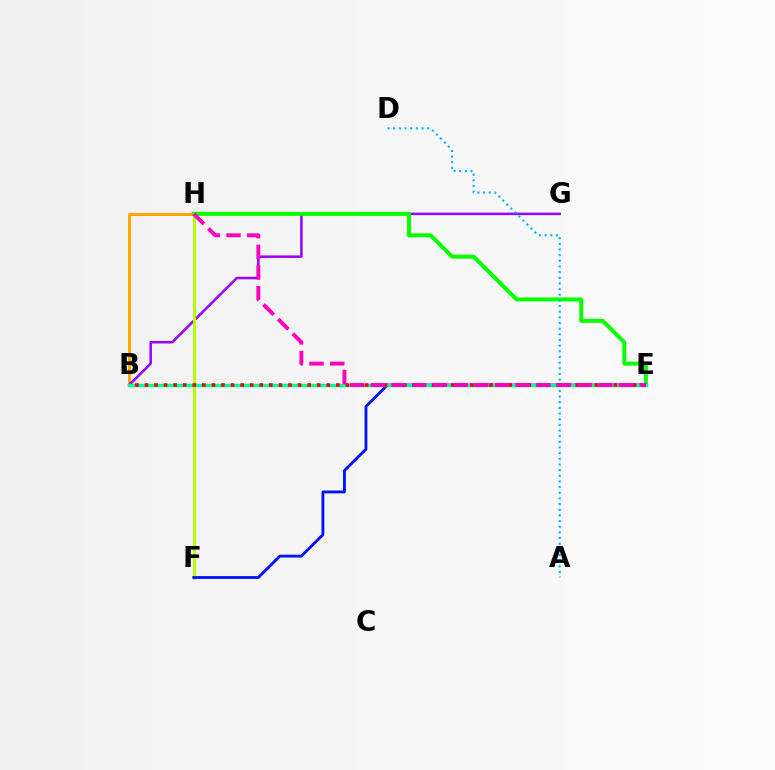{('B', 'H'): [{'color': '#ffa500', 'line_style': 'solid', 'thickness': 2.12}], ('B', 'G'): [{'color': '#9b00ff', 'line_style': 'solid', 'thickness': 1.81}], ('E', 'H'): [{'color': '#08ff00', 'line_style': 'solid', 'thickness': 2.87}, {'color': '#ff00bd', 'line_style': 'dashed', 'thickness': 2.81}], ('F', 'H'): [{'color': '#b3ff00', 'line_style': 'solid', 'thickness': 2.15}], ('E', 'F'): [{'color': '#0010ff', 'line_style': 'solid', 'thickness': 2.03}], ('B', 'E'): [{'color': '#00ff9d', 'line_style': 'solid', 'thickness': 2.52}, {'color': '#ff0000', 'line_style': 'dotted', 'thickness': 2.6}], ('A', 'D'): [{'color': '#00b5ff', 'line_style': 'dotted', 'thickness': 1.54}]}